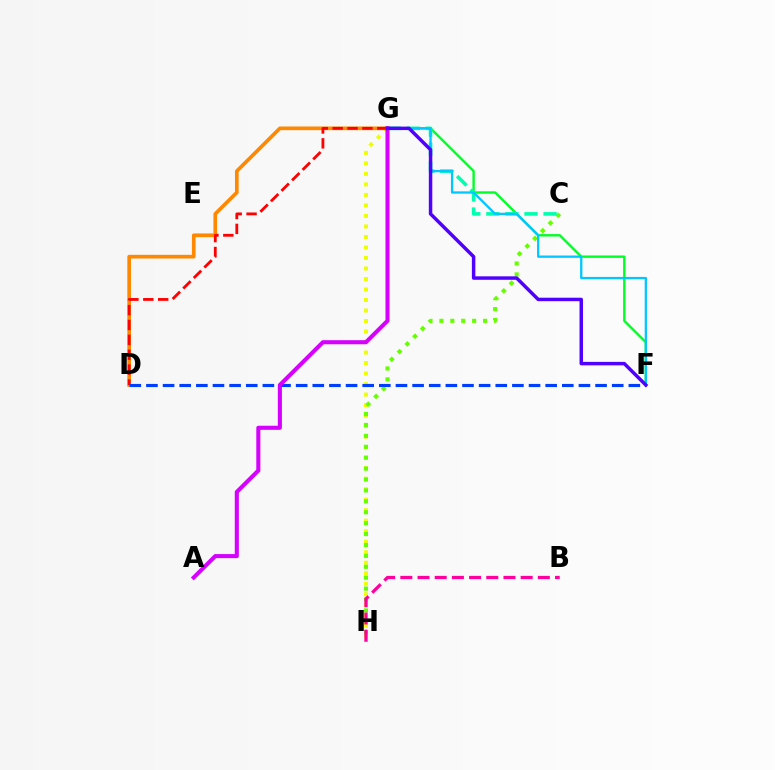{('G', 'H'): [{'color': '#eeff00', 'line_style': 'dotted', 'thickness': 2.86}], ('C', 'H'): [{'color': '#66ff00', 'line_style': 'dotted', 'thickness': 2.96}], ('F', 'G'): [{'color': '#00ff27', 'line_style': 'solid', 'thickness': 1.72}, {'color': '#00c7ff', 'line_style': 'solid', 'thickness': 1.65}, {'color': '#4f00ff', 'line_style': 'solid', 'thickness': 2.49}], ('C', 'G'): [{'color': '#00ffaf', 'line_style': 'dashed', 'thickness': 2.59}], ('D', 'G'): [{'color': '#ff8800', 'line_style': 'solid', 'thickness': 2.64}, {'color': '#ff0000', 'line_style': 'dashed', 'thickness': 2.02}], ('D', 'F'): [{'color': '#003fff', 'line_style': 'dashed', 'thickness': 2.26}], ('B', 'H'): [{'color': '#ff00a0', 'line_style': 'dashed', 'thickness': 2.34}], ('A', 'G'): [{'color': '#d600ff', 'line_style': 'solid', 'thickness': 2.94}]}